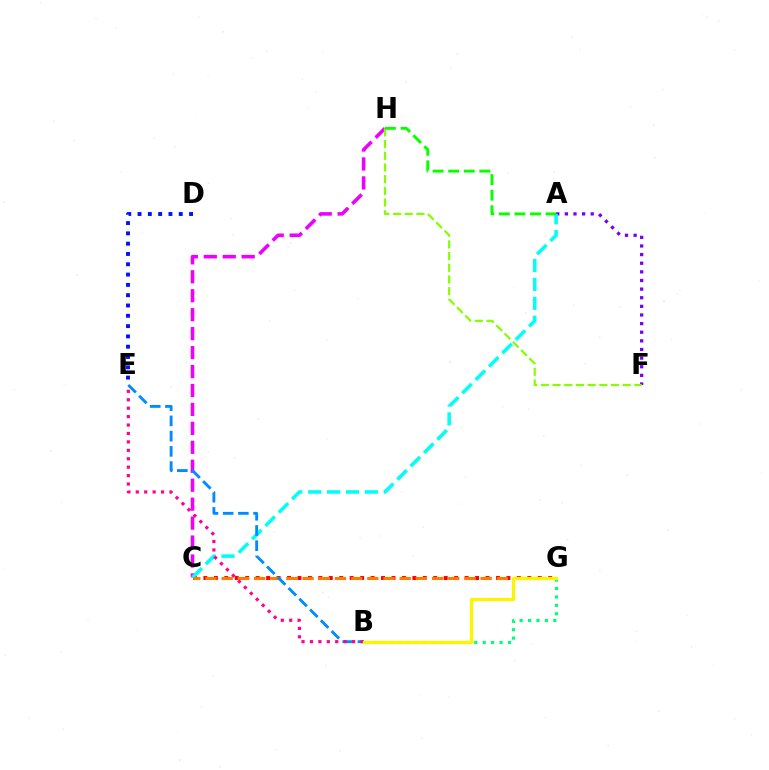{('C', 'G'): [{'color': '#ff0000', 'line_style': 'dotted', 'thickness': 2.84}, {'color': '#ff7c00', 'line_style': 'dashed', 'thickness': 2.2}], ('C', 'H'): [{'color': '#ee00ff', 'line_style': 'dashed', 'thickness': 2.57}], ('A', 'F'): [{'color': '#7200ff', 'line_style': 'dotted', 'thickness': 2.34}], ('A', 'C'): [{'color': '#00fff6', 'line_style': 'dashed', 'thickness': 2.56}], ('F', 'H'): [{'color': '#84ff00', 'line_style': 'dashed', 'thickness': 1.59}], ('A', 'H'): [{'color': '#08ff00', 'line_style': 'dashed', 'thickness': 2.12}], ('B', 'G'): [{'color': '#00ff74', 'line_style': 'dotted', 'thickness': 2.29}, {'color': '#fcf500', 'line_style': 'solid', 'thickness': 2.36}], ('D', 'E'): [{'color': '#0010ff', 'line_style': 'dotted', 'thickness': 2.8}], ('B', 'E'): [{'color': '#008cff', 'line_style': 'dashed', 'thickness': 2.07}, {'color': '#ff0094', 'line_style': 'dotted', 'thickness': 2.29}]}